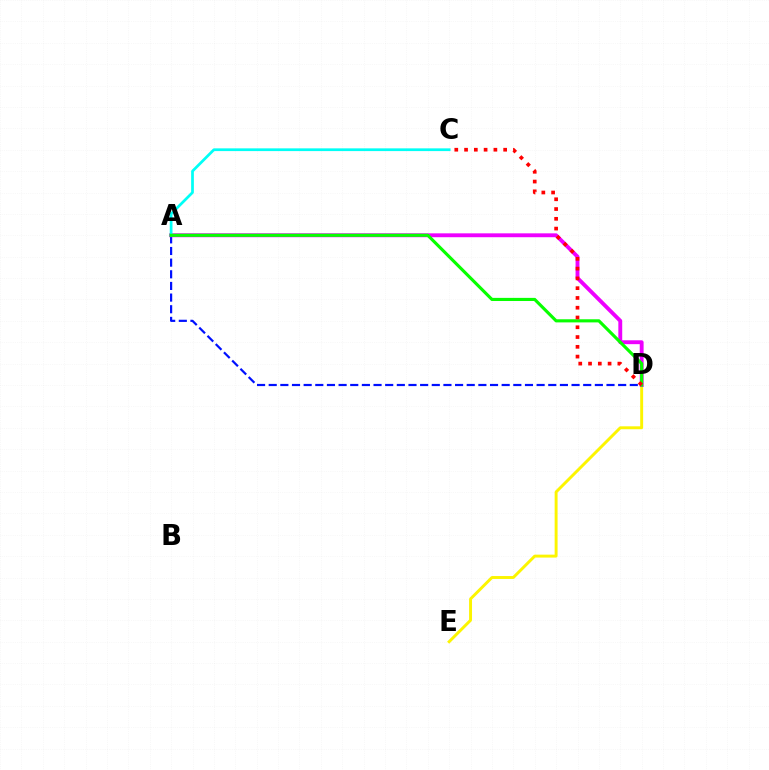{('A', 'D'): [{'color': '#0010ff', 'line_style': 'dashed', 'thickness': 1.58}, {'color': '#ee00ff', 'line_style': 'solid', 'thickness': 2.79}, {'color': '#08ff00', 'line_style': 'solid', 'thickness': 2.25}], ('D', 'E'): [{'color': '#fcf500', 'line_style': 'solid', 'thickness': 2.11}], ('A', 'C'): [{'color': '#00fff6', 'line_style': 'solid', 'thickness': 1.97}], ('C', 'D'): [{'color': '#ff0000', 'line_style': 'dotted', 'thickness': 2.66}]}